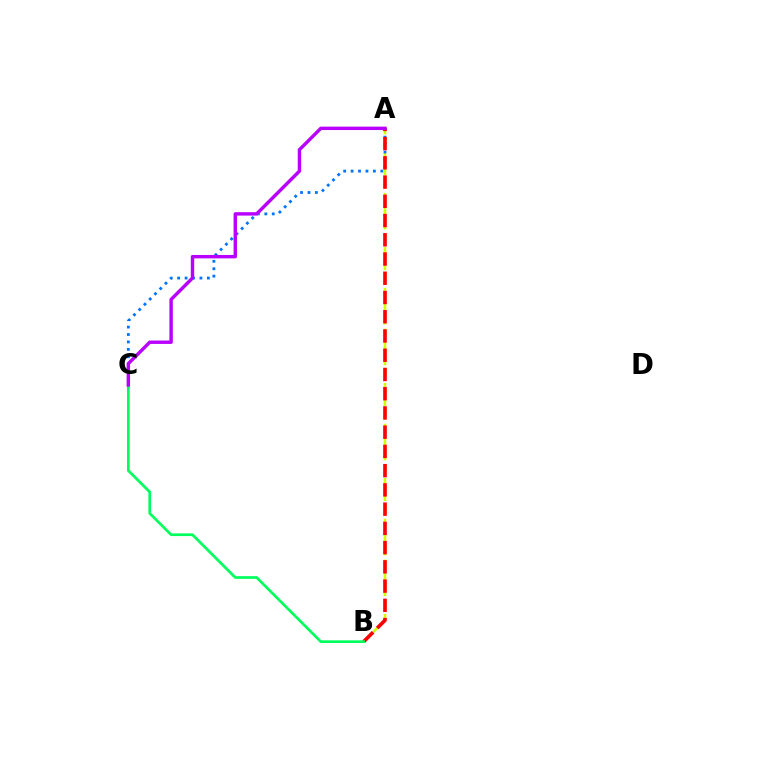{('A', 'B'): [{'color': '#d1ff00', 'line_style': 'dashed', 'thickness': 1.85}, {'color': '#ff0000', 'line_style': 'dashed', 'thickness': 2.61}], ('A', 'C'): [{'color': '#0074ff', 'line_style': 'dotted', 'thickness': 2.02}, {'color': '#b900ff', 'line_style': 'solid', 'thickness': 2.45}], ('B', 'C'): [{'color': '#00ff5c', 'line_style': 'solid', 'thickness': 1.95}]}